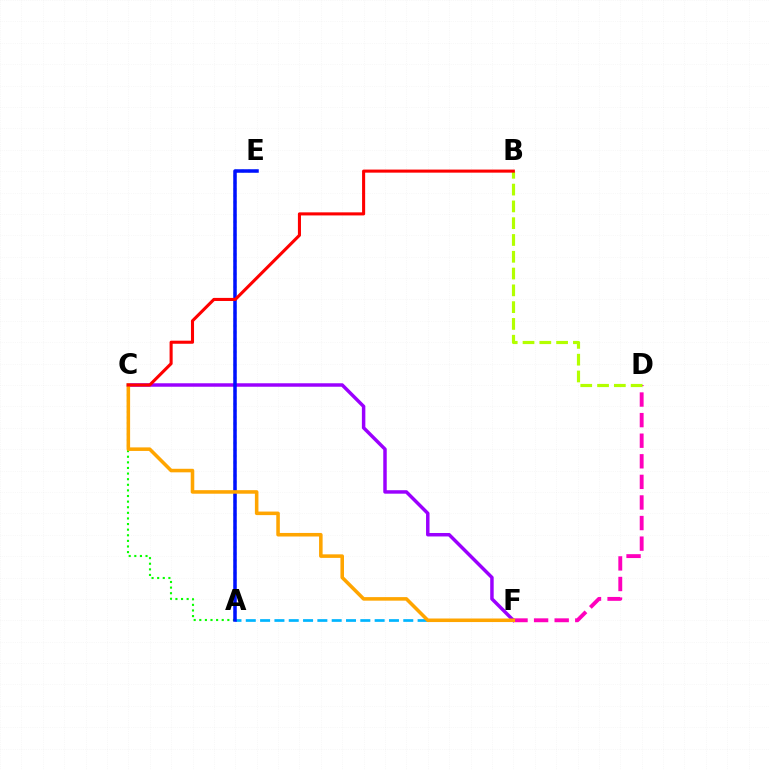{('A', 'E'): [{'color': '#00ff9d', 'line_style': 'dotted', 'thickness': 1.77}, {'color': '#0010ff', 'line_style': 'solid', 'thickness': 2.53}], ('A', 'F'): [{'color': '#00b5ff', 'line_style': 'dashed', 'thickness': 1.95}], ('D', 'F'): [{'color': '#ff00bd', 'line_style': 'dashed', 'thickness': 2.8}], ('A', 'C'): [{'color': '#08ff00', 'line_style': 'dotted', 'thickness': 1.52}], ('C', 'F'): [{'color': '#9b00ff', 'line_style': 'solid', 'thickness': 2.5}, {'color': '#ffa500', 'line_style': 'solid', 'thickness': 2.56}], ('B', 'D'): [{'color': '#b3ff00', 'line_style': 'dashed', 'thickness': 2.28}], ('B', 'C'): [{'color': '#ff0000', 'line_style': 'solid', 'thickness': 2.22}]}